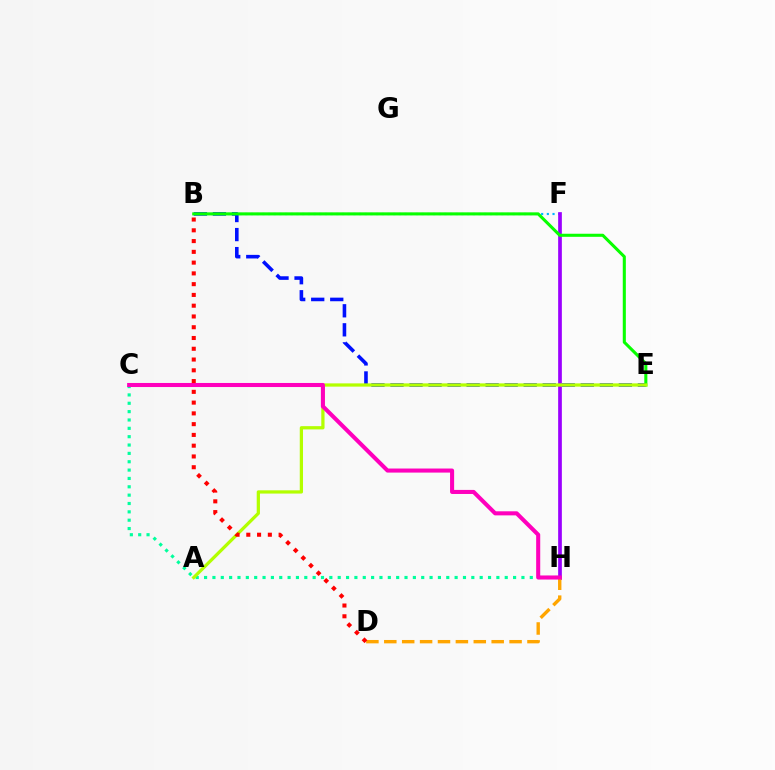{('C', 'H'): [{'color': '#00ff9d', 'line_style': 'dotted', 'thickness': 2.27}, {'color': '#ff00bd', 'line_style': 'solid', 'thickness': 2.93}], ('B', 'E'): [{'color': '#0010ff', 'line_style': 'dashed', 'thickness': 2.59}, {'color': '#08ff00', 'line_style': 'solid', 'thickness': 2.21}], ('B', 'F'): [{'color': '#00b5ff', 'line_style': 'dotted', 'thickness': 1.55}], ('F', 'H'): [{'color': '#9b00ff', 'line_style': 'solid', 'thickness': 2.67}], ('D', 'H'): [{'color': '#ffa500', 'line_style': 'dashed', 'thickness': 2.43}], ('A', 'E'): [{'color': '#b3ff00', 'line_style': 'solid', 'thickness': 2.34}], ('B', 'D'): [{'color': '#ff0000', 'line_style': 'dotted', 'thickness': 2.93}]}